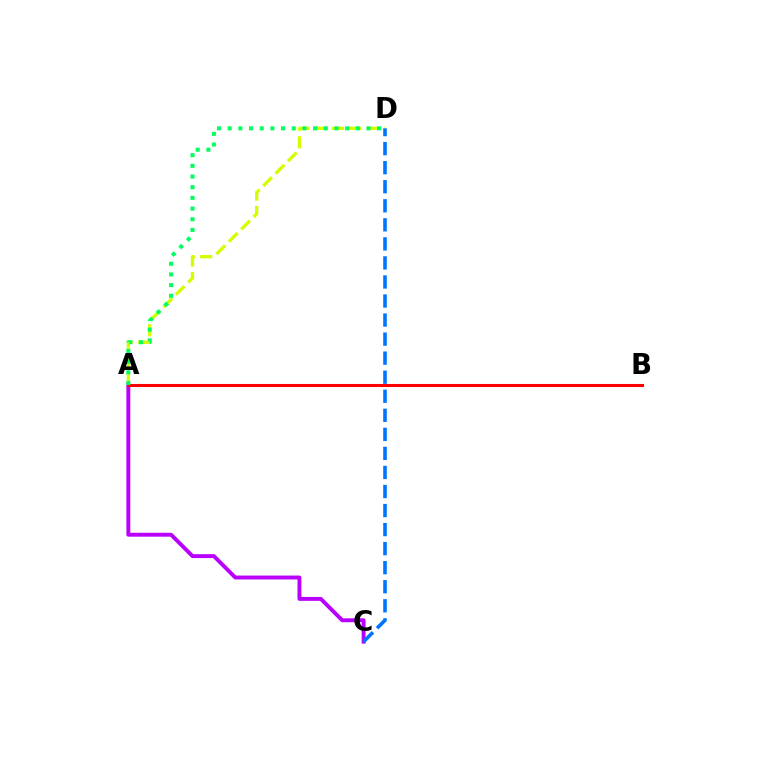{('A', 'D'): [{'color': '#d1ff00', 'line_style': 'dashed', 'thickness': 2.38}, {'color': '#00ff5c', 'line_style': 'dotted', 'thickness': 2.9}], ('A', 'C'): [{'color': '#b900ff', 'line_style': 'solid', 'thickness': 2.81}], ('C', 'D'): [{'color': '#0074ff', 'line_style': 'dashed', 'thickness': 2.59}], ('A', 'B'): [{'color': '#ff0000', 'line_style': 'solid', 'thickness': 2.21}]}